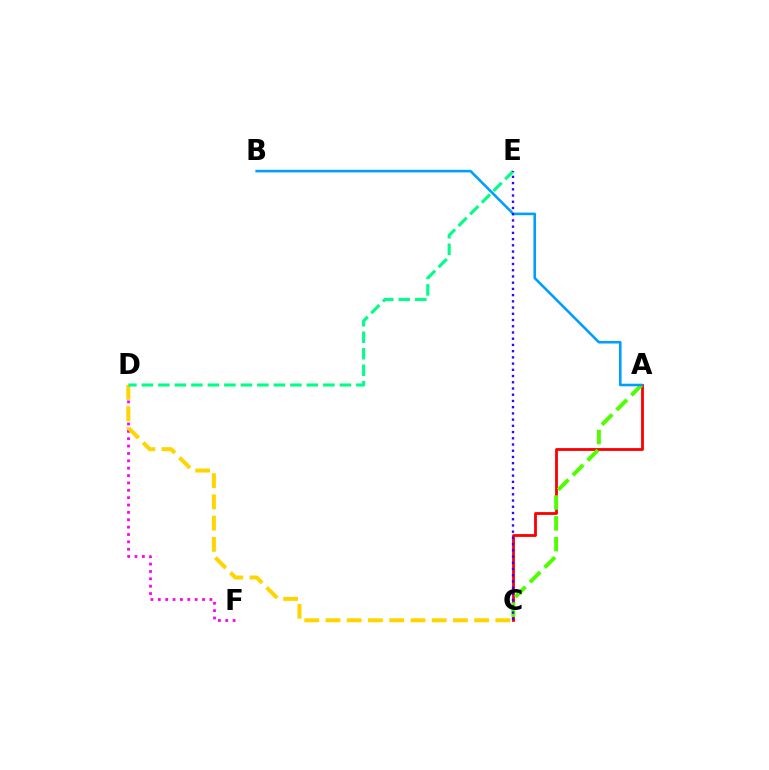{('A', 'C'): [{'color': '#ff0000', 'line_style': 'solid', 'thickness': 2.03}, {'color': '#4fff00', 'line_style': 'dashed', 'thickness': 2.83}], ('D', 'F'): [{'color': '#ff00ed', 'line_style': 'dotted', 'thickness': 2.0}], ('C', 'D'): [{'color': '#ffd500', 'line_style': 'dashed', 'thickness': 2.89}], ('A', 'B'): [{'color': '#009eff', 'line_style': 'solid', 'thickness': 1.87}], ('D', 'E'): [{'color': '#00ff86', 'line_style': 'dashed', 'thickness': 2.24}], ('C', 'E'): [{'color': '#3700ff', 'line_style': 'dotted', 'thickness': 1.69}]}